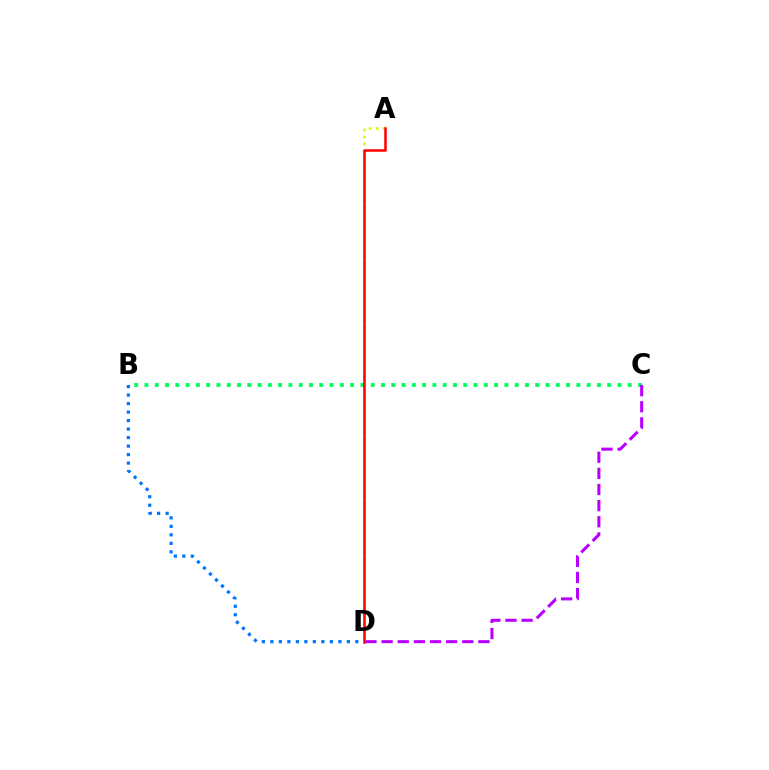{('A', 'D'): [{'color': '#d1ff00', 'line_style': 'dotted', 'thickness': 1.91}, {'color': '#ff0000', 'line_style': 'solid', 'thickness': 1.8}], ('B', 'C'): [{'color': '#00ff5c', 'line_style': 'dotted', 'thickness': 2.79}], ('B', 'D'): [{'color': '#0074ff', 'line_style': 'dotted', 'thickness': 2.31}], ('C', 'D'): [{'color': '#b900ff', 'line_style': 'dashed', 'thickness': 2.19}]}